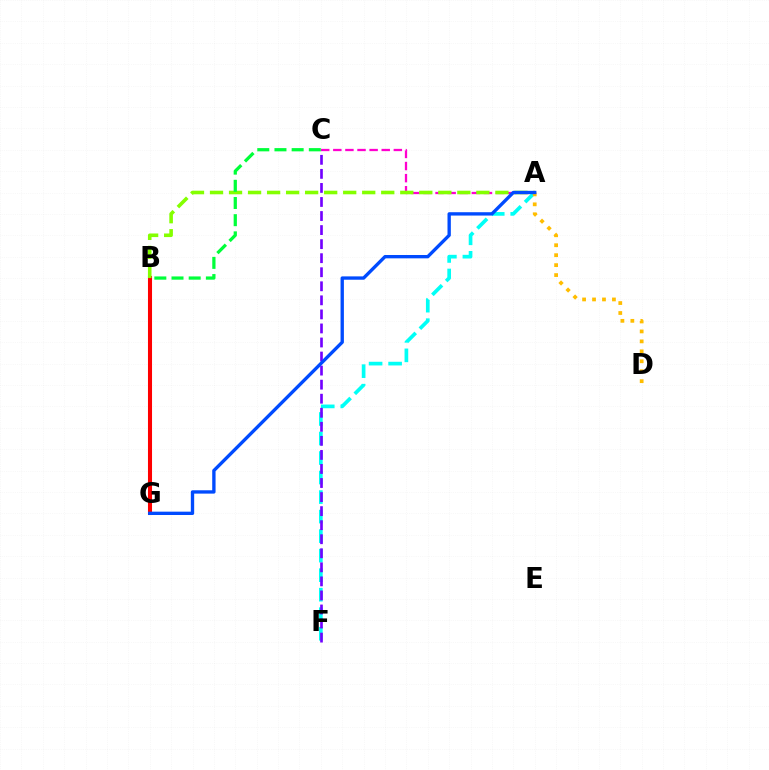{('A', 'F'): [{'color': '#00fff6', 'line_style': 'dashed', 'thickness': 2.65}], ('B', 'G'): [{'color': '#ff0000', 'line_style': 'solid', 'thickness': 2.92}], ('A', 'C'): [{'color': '#ff00cf', 'line_style': 'dashed', 'thickness': 1.64}], ('A', 'B'): [{'color': '#84ff00', 'line_style': 'dashed', 'thickness': 2.58}], ('C', 'F'): [{'color': '#7200ff', 'line_style': 'dashed', 'thickness': 1.91}], ('A', 'D'): [{'color': '#ffbd00', 'line_style': 'dotted', 'thickness': 2.7}], ('A', 'G'): [{'color': '#004bff', 'line_style': 'solid', 'thickness': 2.41}], ('B', 'C'): [{'color': '#00ff39', 'line_style': 'dashed', 'thickness': 2.33}]}